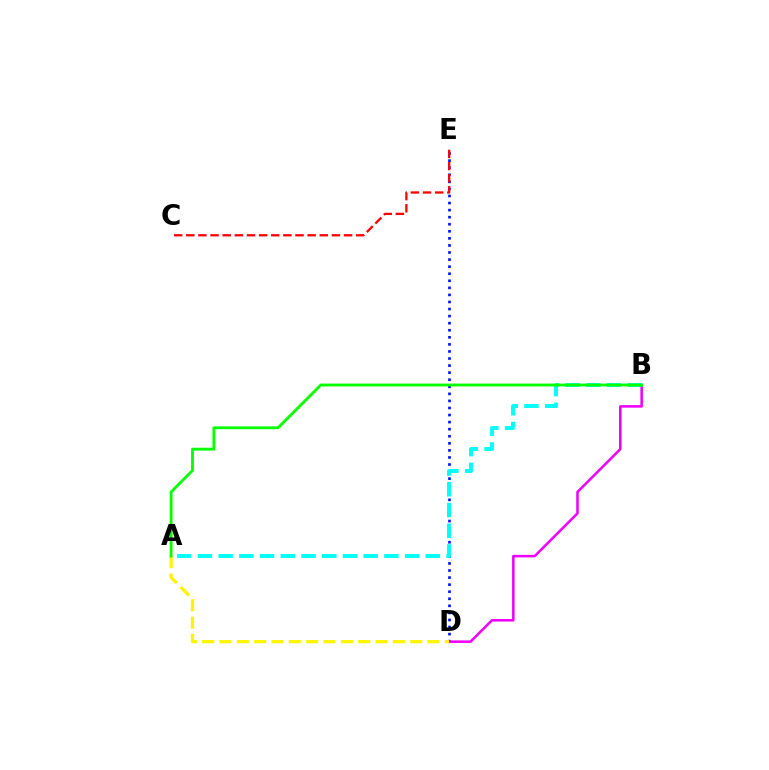{('D', 'E'): [{'color': '#0010ff', 'line_style': 'dotted', 'thickness': 1.92}], ('C', 'E'): [{'color': '#ff0000', 'line_style': 'dashed', 'thickness': 1.65}], ('B', 'D'): [{'color': '#ee00ff', 'line_style': 'solid', 'thickness': 1.83}], ('A', 'B'): [{'color': '#00fff6', 'line_style': 'dashed', 'thickness': 2.81}, {'color': '#08ff00', 'line_style': 'solid', 'thickness': 2.05}], ('A', 'D'): [{'color': '#fcf500', 'line_style': 'dashed', 'thickness': 2.36}]}